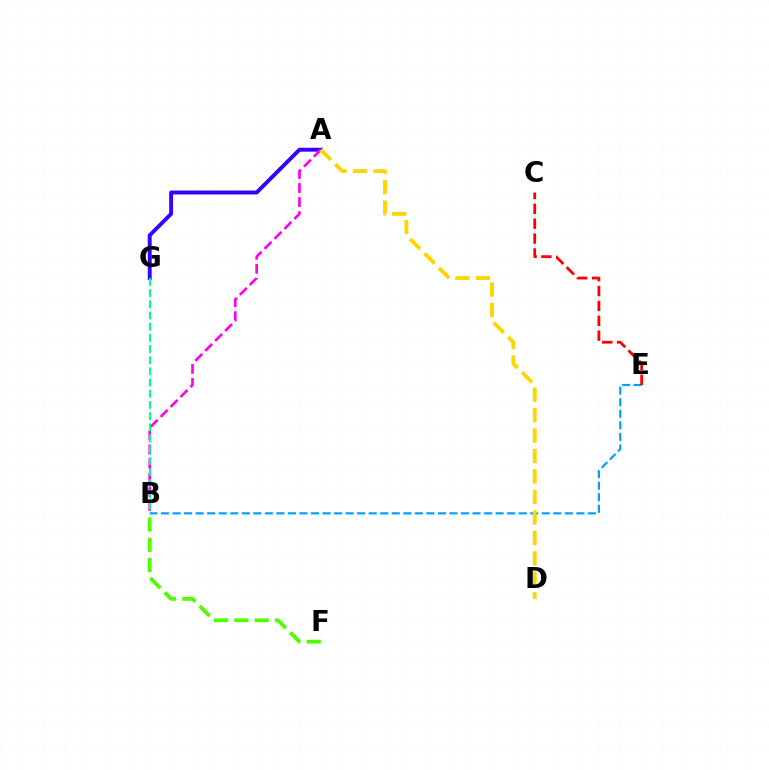{('B', 'E'): [{'color': '#009eff', 'line_style': 'dashed', 'thickness': 1.57}], ('B', 'F'): [{'color': '#4fff00', 'line_style': 'dashed', 'thickness': 2.76}], ('A', 'G'): [{'color': '#3700ff', 'line_style': 'solid', 'thickness': 2.82}], ('A', 'B'): [{'color': '#ff00ed', 'line_style': 'dashed', 'thickness': 1.91}], ('A', 'D'): [{'color': '#ffd500', 'line_style': 'dashed', 'thickness': 2.78}], ('B', 'G'): [{'color': '#00ff86', 'line_style': 'dashed', 'thickness': 1.52}], ('C', 'E'): [{'color': '#ff0000', 'line_style': 'dashed', 'thickness': 2.02}]}